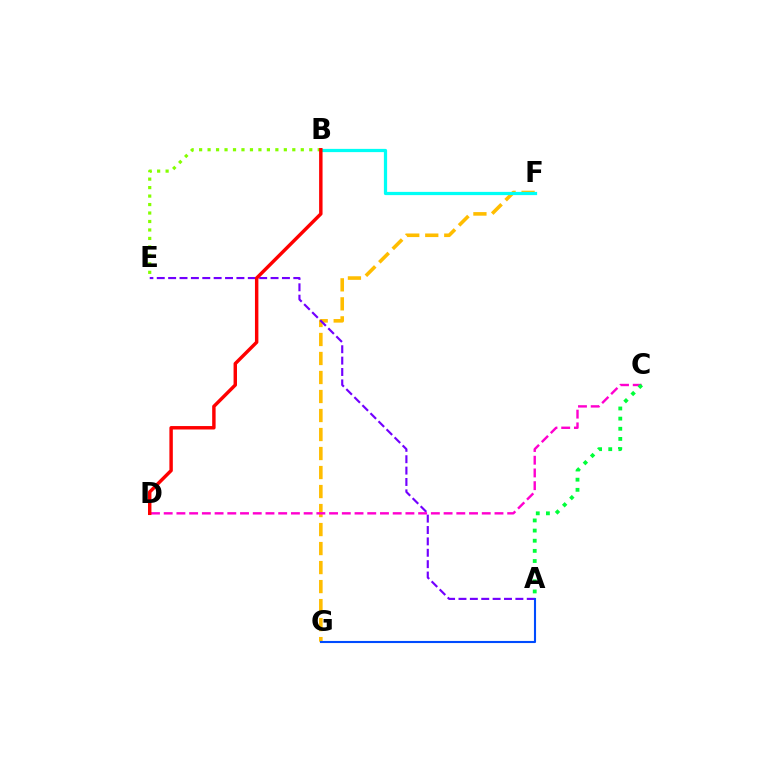{('F', 'G'): [{'color': '#ffbd00', 'line_style': 'dashed', 'thickness': 2.58}], ('A', 'E'): [{'color': '#7200ff', 'line_style': 'dashed', 'thickness': 1.55}], ('B', 'F'): [{'color': '#00fff6', 'line_style': 'solid', 'thickness': 2.33}], ('C', 'D'): [{'color': '#ff00cf', 'line_style': 'dashed', 'thickness': 1.73}], ('B', 'E'): [{'color': '#84ff00', 'line_style': 'dotted', 'thickness': 2.3}], ('A', 'C'): [{'color': '#00ff39', 'line_style': 'dotted', 'thickness': 2.76}], ('A', 'G'): [{'color': '#004bff', 'line_style': 'solid', 'thickness': 1.52}], ('B', 'D'): [{'color': '#ff0000', 'line_style': 'solid', 'thickness': 2.47}]}